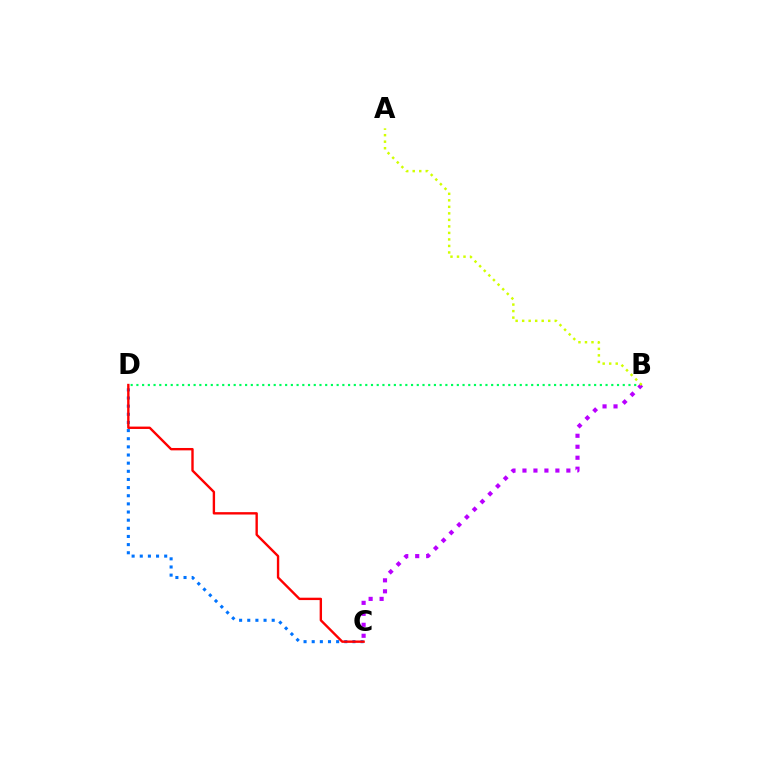{('C', 'D'): [{'color': '#0074ff', 'line_style': 'dotted', 'thickness': 2.21}, {'color': '#ff0000', 'line_style': 'solid', 'thickness': 1.71}], ('B', 'D'): [{'color': '#00ff5c', 'line_style': 'dotted', 'thickness': 1.55}], ('B', 'C'): [{'color': '#b900ff', 'line_style': 'dotted', 'thickness': 2.98}], ('A', 'B'): [{'color': '#d1ff00', 'line_style': 'dotted', 'thickness': 1.77}]}